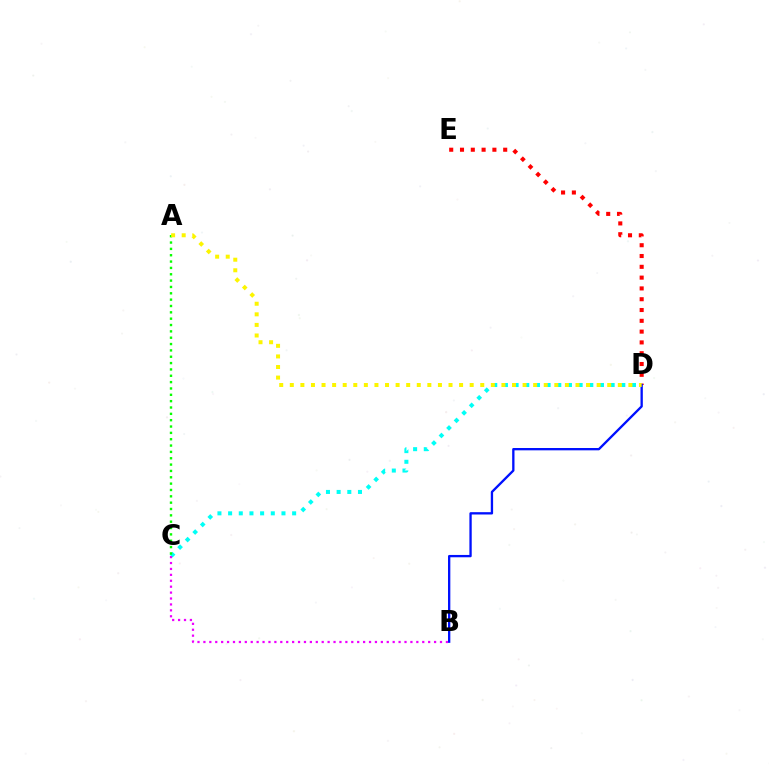{('C', 'D'): [{'color': '#00fff6', 'line_style': 'dotted', 'thickness': 2.9}], ('A', 'C'): [{'color': '#08ff00', 'line_style': 'dotted', 'thickness': 1.72}], ('D', 'E'): [{'color': '#ff0000', 'line_style': 'dotted', 'thickness': 2.93}], ('B', 'D'): [{'color': '#0010ff', 'line_style': 'solid', 'thickness': 1.67}], ('B', 'C'): [{'color': '#ee00ff', 'line_style': 'dotted', 'thickness': 1.61}], ('A', 'D'): [{'color': '#fcf500', 'line_style': 'dotted', 'thickness': 2.87}]}